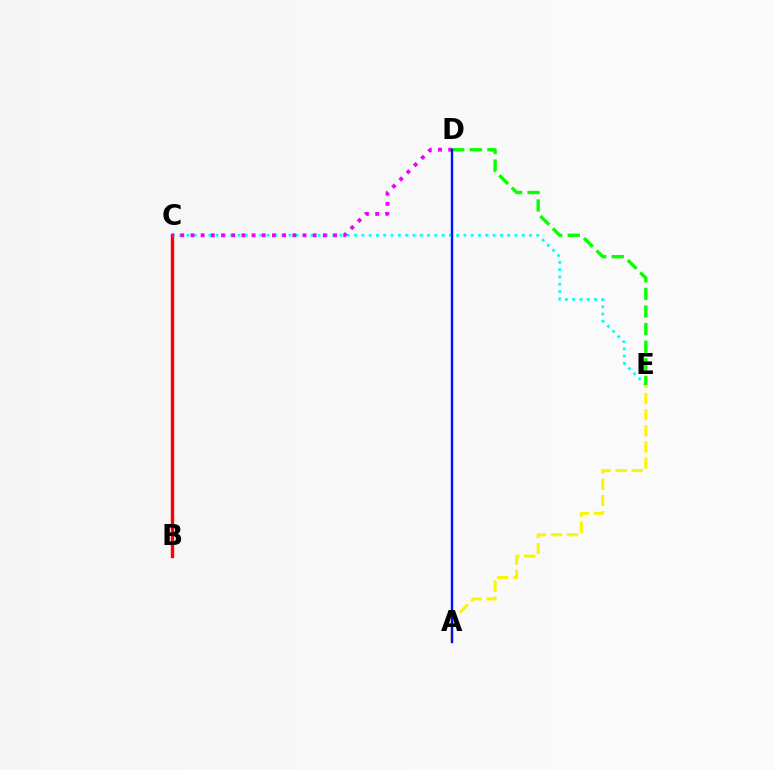{('C', 'E'): [{'color': '#00fff6', 'line_style': 'dotted', 'thickness': 1.98}], ('A', 'E'): [{'color': '#fcf500', 'line_style': 'dashed', 'thickness': 2.19}], ('B', 'C'): [{'color': '#ff0000', 'line_style': 'solid', 'thickness': 2.43}], ('C', 'D'): [{'color': '#ee00ff', 'line_style': 'dotted', 'thickness': 2.77}], ('D', 'E'): [{'color': '#08ff00', 'line_style': 'dashed', 'thickness': 2.39}], ('A', 'D'): [{'color': '#0010ff', 'line_style': 'solid', 'thickness': 1.73}]}